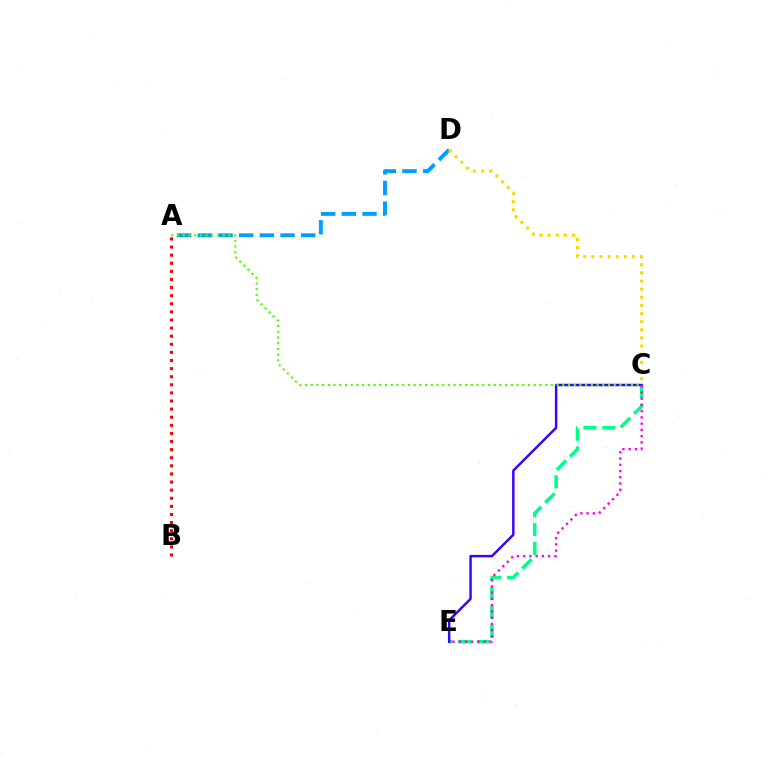{('C', 'E'): [{'color': '#00ff86', 'line_style': 'dashed', 'thickness': 2.56}, {'color': '#3700ff', 'line_style': 'solid', 'thickness': 1.76}, {'color': '#ff00ed', 'line_style': 'dotted', 'thickness': 1.7}], ('A', 'D'): [{'color': '#009eff', 'line_style': 'dashed', 'thickness': 2.81}], ('C', 'D'): [{'color': '#ffd500', 'line_style': 'dotted', 'thickness': 2.21}], ('A', 'B'): [{'color': '#ff0000', 'line_style': 'dotted', 'thickness': 2.2}], ('A', 'C'): [{'color': '#4fff00', 'line_style': 'dotted', 'thickness': 1.55}]}